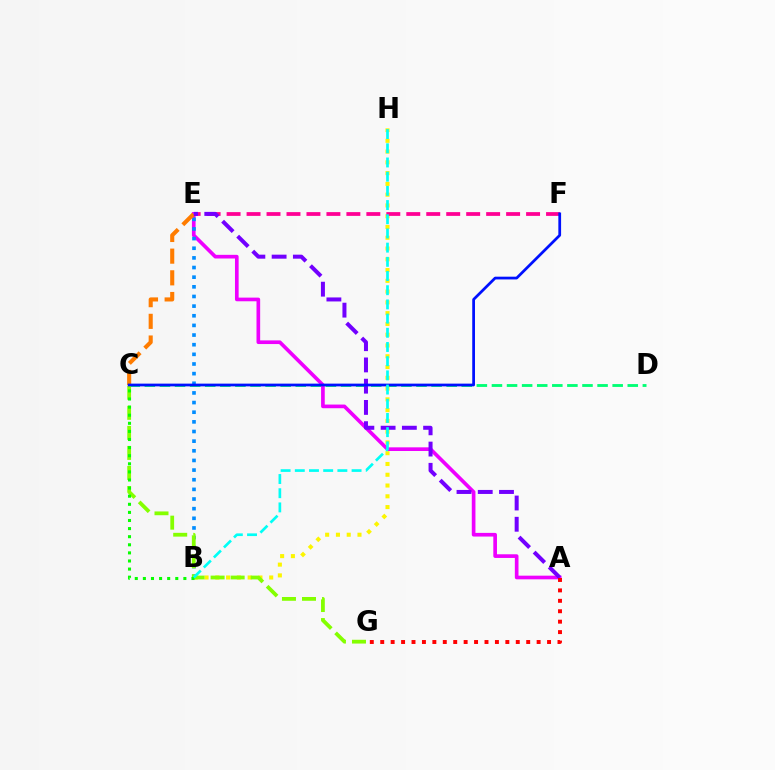{('C', 'D'): [{'color': '#00ff74', 'line_style': 'dashed', 'thickness': 2.05}], ('A', 'E'): [{'color': '#ee00ff', 'line_style': 'solid', 'thickness': 2.64}, {'color': '#7200ff', 'line_style': 'dashed', 'thickness': 2.89}], ('B', 'E'): [{'color': '#008cff', 'line_style': 'dotted', 'thickness': 2.62}], ('B', 'H'): [{'color': '#fcf500', 'line_style': 'dotted', 'thickness': 2.93}, {'color': '#00fff6', 'line_style': 'dashed', 'thickness': 1.93}], ('E', 'F'): [{'color': '#ff0094', 'line_style': 'dashed', 'thickness': 2.71}], ('C', 'E'): [{'color': '#ff7c00', 'line_style': 'dashed', 'thickness': 2.95}], ('A', 'G'): [{'color': '#ff0000', 'line_style': 'dotted', 'thickness': 2.83}], ('C', 'G'): [{'color': '#84ff00', 'line_style': 'dashed', 'thickness': 2.72}], ('B', 'C'): [{'color': '#08ff00', 'line_style': 'dotted', 'thickness': 2.2}], ('C', 'F'): [{'color': '#0010ff', 'line_style': 'solid', 'thickness': 1.98}]}